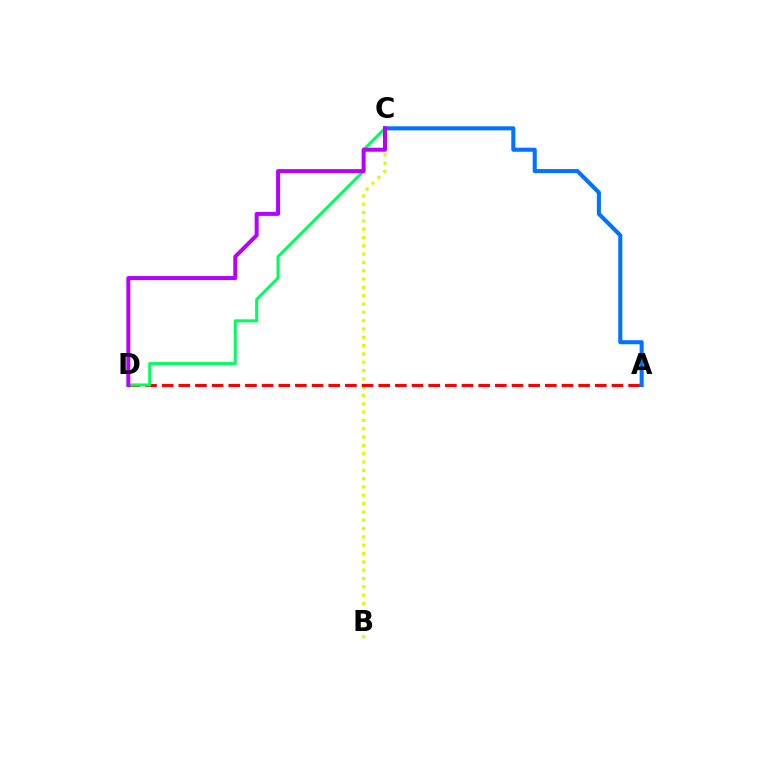{('B', 'C'): [{'color': '#d1ff00', 'line_style': 'dotted', 'thickness': 2.26}], ('A', 'D'): [{'color': '#ff0000', 'line_style': 'dashed', 'thickness': 2.26}], ('C', 'D'): [{'color': '#00ff5c', 'line_style': 'solid', 'thickness': 2.19}, {'color': '#b900ff', 'line_style': 'solid', 'thickness': 2.88}], ('A', 'C'): [{'color': '#0074ff', 'line_style': 'solid', 'thickness': 2.94}]}